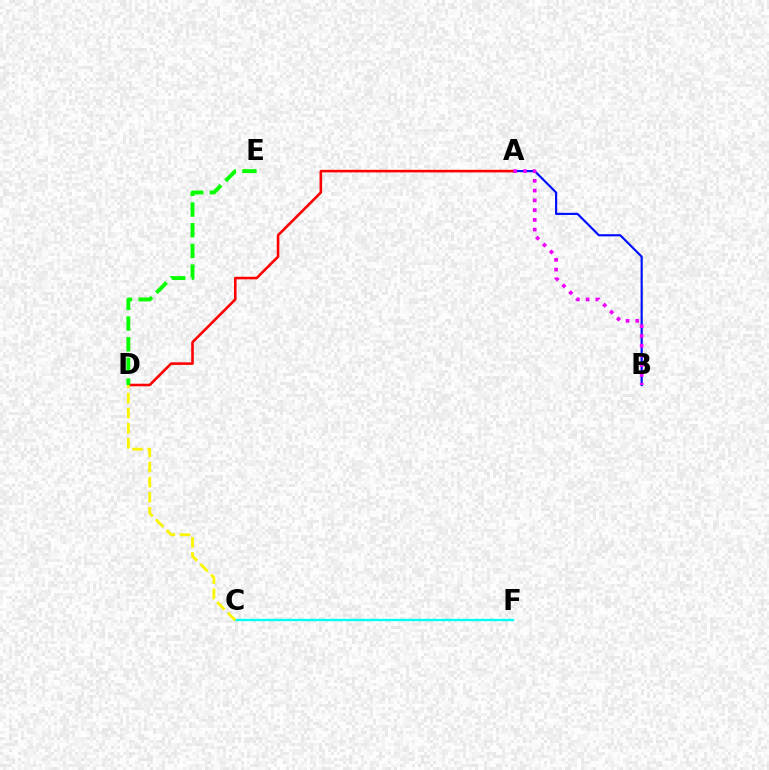{('A', 'B'): [{'color': '#0010ff', 'line_style': 'solid', 'thickness': 1.57}, {'color': '#ee00ff', 'line_style': 'dotted', 'thickness': 2.65}], ('A', 'D'): [{'color': '#ff0000', 'line_style': 'solid', 'thickness': 1.86}], ('D', 'E'): [{'color': '#08ff00', 'line_style': 'dashed', 'thickness': 2.81}], ('C', 'F'): [{'color': '#00fff6', 'line_style': 'solid', 'thickness': 1.66}], ('C', 'D'): [{'color': '#fcf500', 'line_style': 'dashed', 'thickness': 2.05}]}